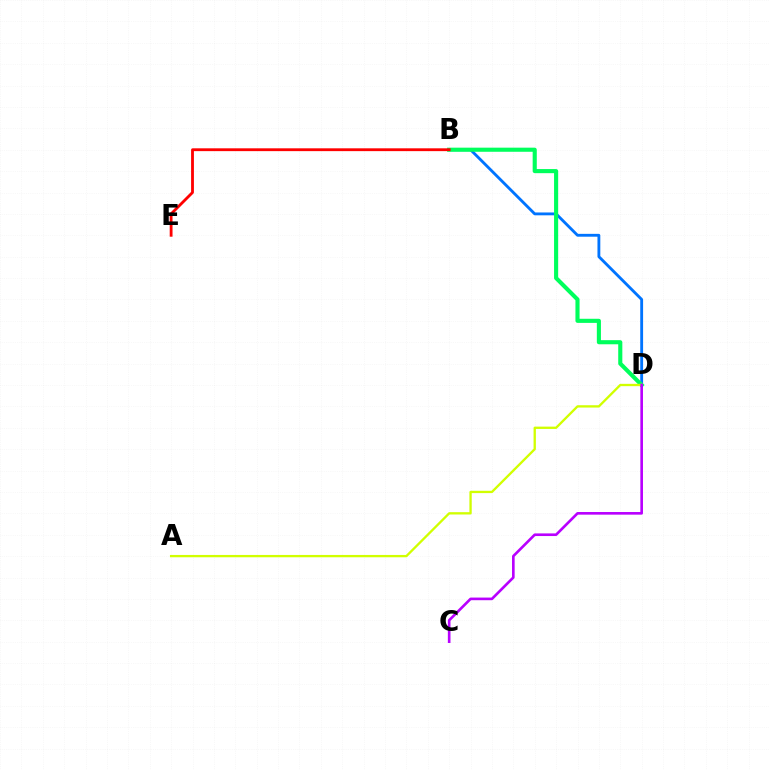{('B', 'D'): [{'color': '#0074ff', 'line_style': 'solid', 'thickness': 2.05}, {'color': '#00ff5c', 'line_style': 'solid', 'thickness': 2.96}], ('A', 'D'): [{'color': '#d1ff00', 'line_style': 'solid', 'thickness': 1.67}], ('B', 'E'): [{'color': '#ff0000', 'line_style': 'solid', 'thickness': 2.03}], ('C', 'D'): [{'color': '#b900ff', 'line_style': 'solid', 'thickness': 1.9}]}